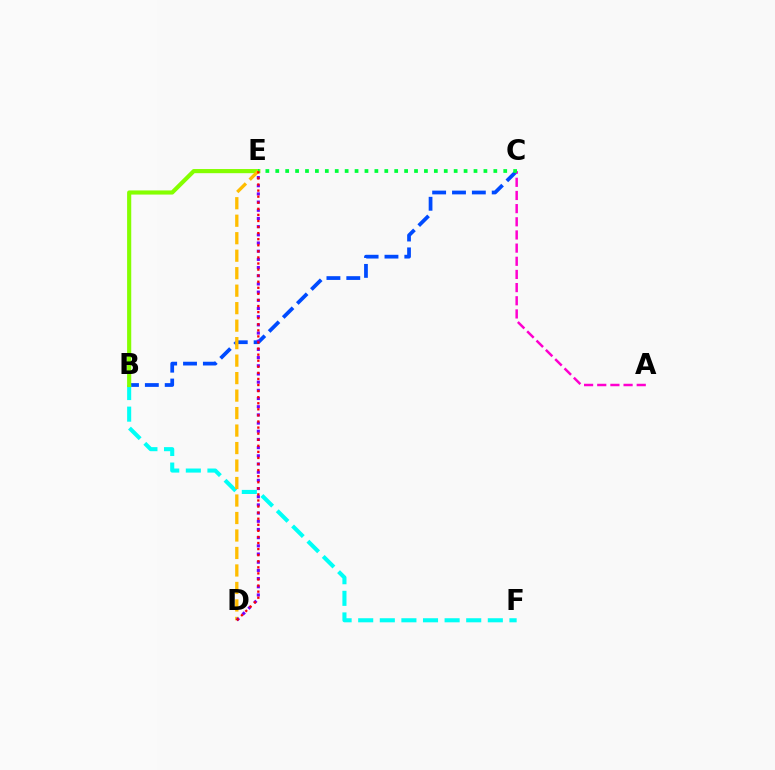{('B', 'C'): [{'color': '#004bff', 'line_style': 'dashed', 'thickness': 2.7}], ('B', 'F'): [{'color': '#00fff6', 'line_style': 'dashed', 'thickness': 2.93}], ('A', 'C'): [{'color': '#ff00cf', 'line_style': 'dashed', 'thickness': 1.79}], ('B', 'E'): [{'color': '#84ff00', 'line_style': 'solid', 'thickness': 2.98}], ('C', 'E'): [{'color': '#00ff39', 'line_style': 'dotted', 'thickness': 2.69}], ('D', 'E'): [{'color': '#ffbd00', 'line_style': 'dashed', 'thickness': 2.38}, {'color': '#7200ff', 'line_style': 'dotted', 'thickness': 2.22}, {'color': '#ff0000', 'line_style': 'dotted', 'thickness': 1.65}]}